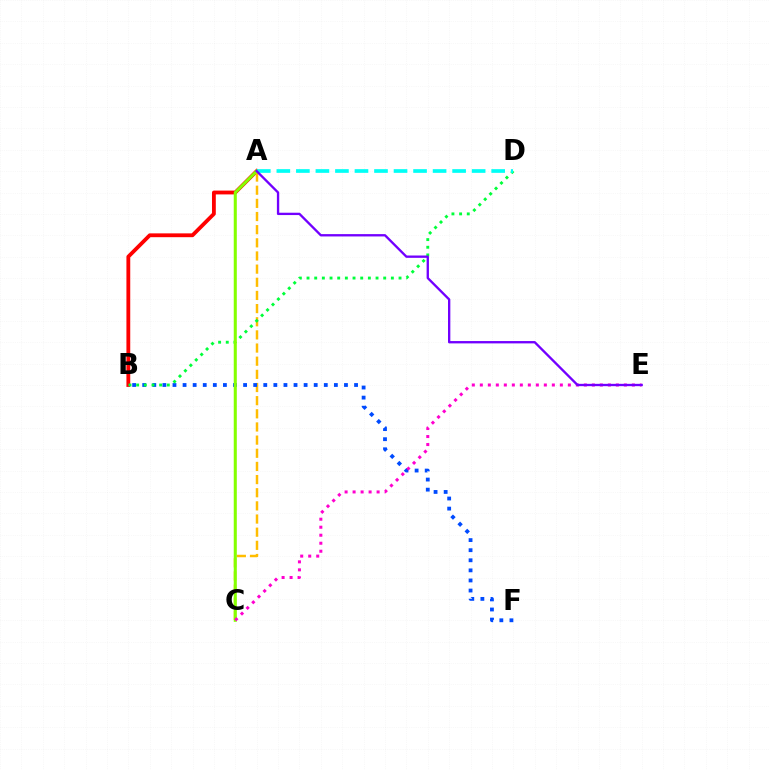{('A', 'B'): [{'color': '#ff0000', 'line_style': 'solid', 'thickness': 2.75}], ('A', 'C'): [{'color': '#ffbd00', 'line_style': 'dashed', 'thickness': 1.79}, {'color': '#84ff00', 'line_style': 'solid', 'thickness': 2.21}], ('B', 'F'): [{'color': '#004bff', 'line_style': 'dotted', 'thickness': 2.74}], ('B', 'D'): [{'color': '#00ff39', 'line_style': 'dotted', 'thickness': 2.08}], ('C', 'E'): [{'color': '#ff00cf', 'line_style': 'dotted', 'thickness': 2.17}], ('A', 'D'): [{'color': '#00fff6', 'line_style': 'dashed', 'thickness': 2.65}], ('A', 'E'): [{'color': '#7200ff', 'line_style': 'solid', 'thickness': 1.68}]}